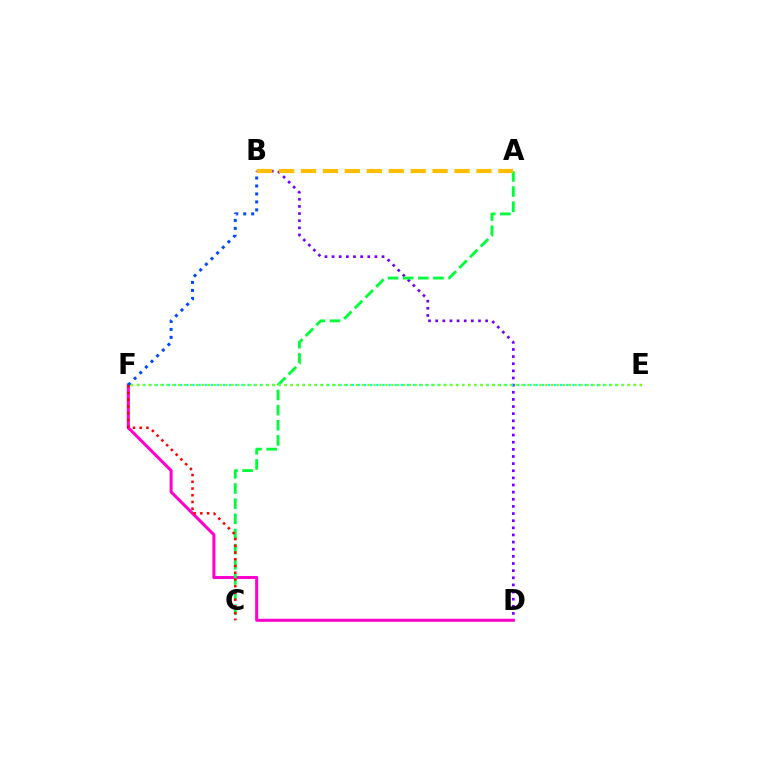{('B', 'D'): [{'color': '#7200ff', 'line_style': 'dotted', 'thickness': 1.94}], ('D', 'F'): [{'color': '#ff00cf', 'line_style': 'solid', 'thickness': 2.19}], ('A', 'C'): [{'color': '#00ff39', 'line_style': 'dashed', 'thickness': 2.06}], ('E', 'F'): [{'color': '#00fff6', 'line_style': 'dotted', 'thickness': 1.67}, {'color': '#84ff00', 'line_style': 'dotted', 'thickness': 1.61}], ('B', 'F'): [{'color': '#004bff', 'line_style': 'dotted', 'thickness': 2.17}], ('A', 'B'): [{'color': '#ffbd00', 'line_style': 'dashed', 'thickness': 2.98}], ('C', 'F'): [{'color': '#ff0000', 'line_style': 'dotted', 'thickness': 1.83}]}